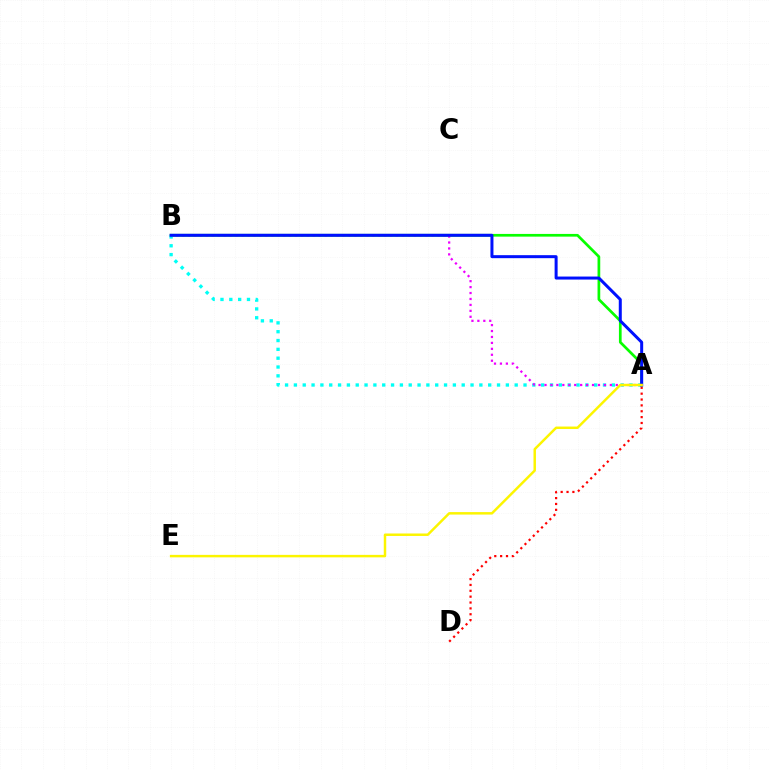{('A', 'B'): [{'color': '#08ff00', 'line_style': 'solid', 'thickness': 1.95}, {'color': '#00fff6', 'line_style': 'dotted', 'thickness': 2.4}, {'color': '#ee00ff', 'line_style': 'dotted', 'thickness': 1.61}, {'color': '#0010ff', 'line_style': 'solid', 'thickness': 2.17}], ('A', 'D'): [{'color': '#ff0000', 'line_style': 'dotted', 'thickness': 1.59}], ('A', 'E'): [{'color': '#fcf500', 'line_style': 'solid', 'thickness': 1.78}]}